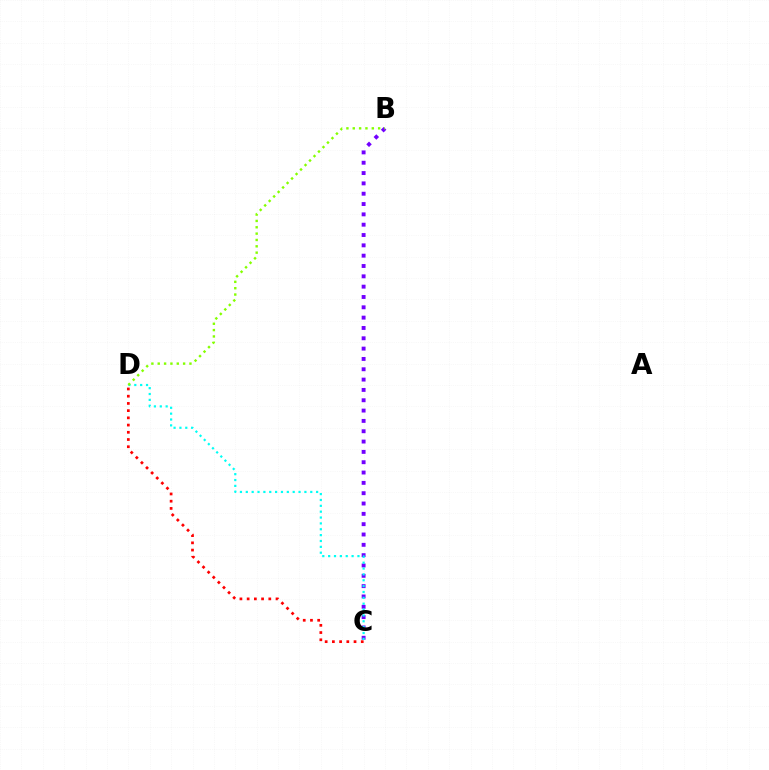{('B', 'C'): [{'color': '#7200ff', 'line_style': 'dotted', 'thickness': 2.81}], ('C', 'D'): [{'color': '#00fff6', 'line_style': 'dotted', 'thickness': 1.59}, {'color': '#ff0000', 'line_style': 'dotted', 'thickness': 1.96}], ('B', 'D'): [{'color': '#84ff00', 'line_style': 'dotted', 'thickness': 1.72}]}